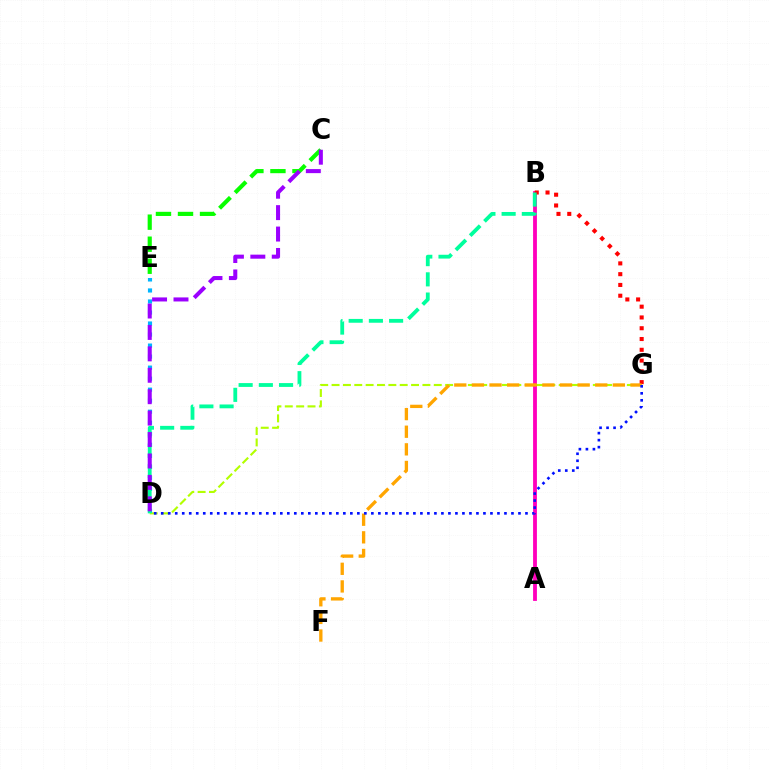{('D', 'G'): [{'color': '#b3ff00', 'line_style': 'dashed', 'thickness': 1.54}, {'color': '#0010ff', 'line_style': 'dotted', 'thickness': 1.9}], ('A', 'B'): [{'color': '#ff00bd', 'line_style': 'solid', 'thickness': 2.75}], ('C', 'E'): [{'color': '#08ff00', 'line_style': 'dashed', 'thickness': 2.99}], ('B', 'G'): [{'color': '#ff0000', 'line_style': 'dotted', 'thickness': 2.93}], ('D', 'E'): [{'color': '#00b5ff', 'line_style': 'dotted', 'thickness': 2.99}], ('B', 'D'): [{'color': '#00ff9d', 'line_style': 'dashed', 'thickness': 2.75}], ('C', 'D'): [{'color': '#9b00ff', 'line_style': 'dashed', 'thickness': 2.91}], ('F', 'G'): [{'color': '#ffa500', 'line_style': 'dashed', 'thickness': 2.39}]}